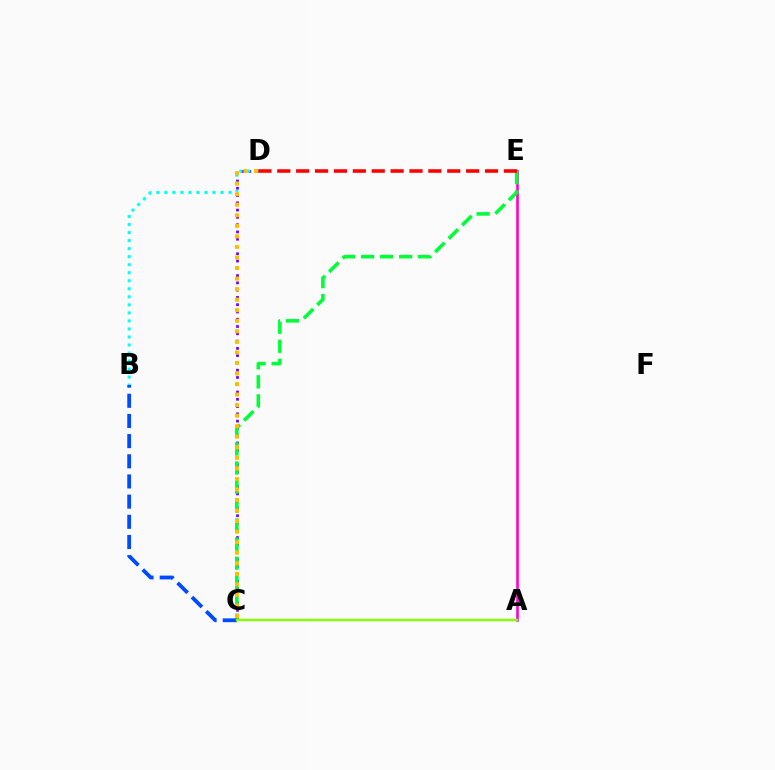{('C', 'D'): [{'color': '#7200ff', 'line_style': 'dotted', 'thickness': 1.98}, {'color': '#ffbd00', 'line_style': 'dotted', 'thickness': 2.87}], ('A', 'E'): [{'color': '#ff00cf', 'line_style': 'solid', 'thickness': 1.88}], ('B', 'D'): [{'color': '#00fff6', 'line_style': 'dotted', 'thickness': 2.18}], ('C', 'E'): [{'color': '#00ff39', 'line_style': 'dashed', 'thickness': 2.58}], ('B', 'C'): [{'color': '#004bff', 'line_style': 'dashed', 'thickness': 2.74}], ('D', 'E'): [{'color': '#ff0000', 'line_style': 'dashed', 'thickness': 2.57}], ('A', 'C'): [{'color': '#84ff00', 'line_style': 'solid', 'thickness': 1.73}]}